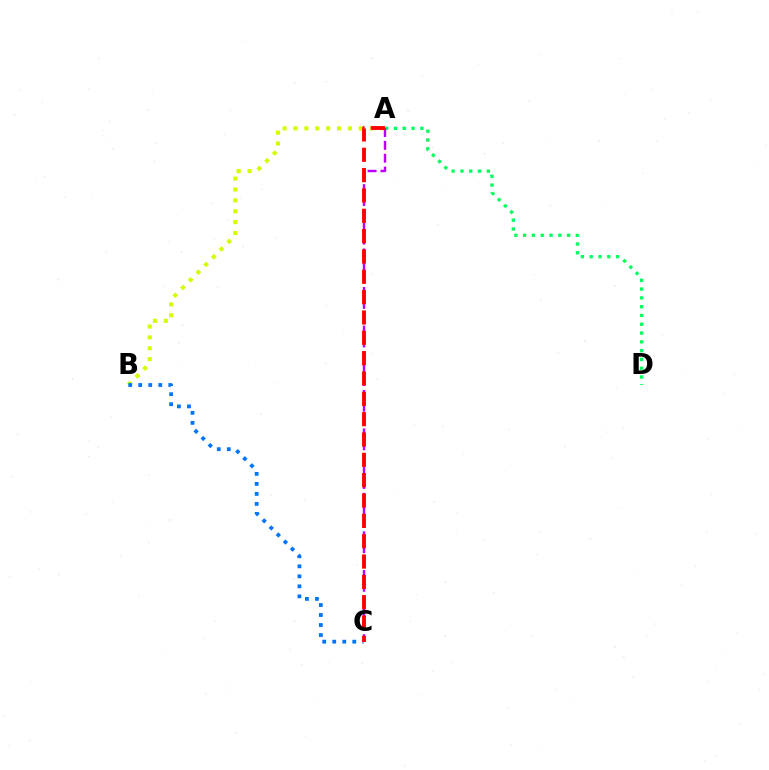{('A', 'B'): [{'color': '#d1ff00', 'line_style': 'dotted', 'thickness': 2.96}], ('A', 'D'): [{'color': '#00ff5c', 'line_style': 'dotted', 'thickness': 2.39}], ('A', 'C'): [{'color': '#b900ff', 'line_style': 'dashed', 'thickness': 1.75}, {'color': '#ff0000', 'line_style': 'dashed', 'thickness': 2.76}], ('B', 'C'): [{'color': '#0074ff', 'line_style': 'dotted', 'thickness': 2.72}]}